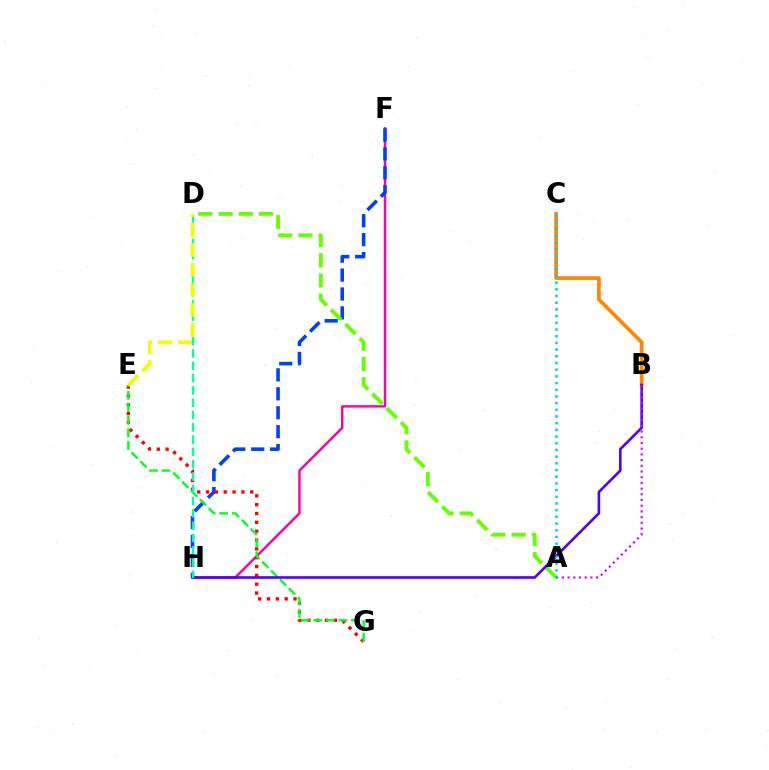{('F', 'H'): [{'color': '#ff00a0', 'line_style': 'solid', 'thickness': 1.74}, {'color': '#003fff', 'line_style': 'dashed', 'thickness': 2.57}], ('A', 'D'): [{'color': '#66ff00', 'line_style': 'dashed', 'thickness': 2.75}], ('E', 'G'): [{'color': '#ff0000', 'line_style': 'dotted', 'thickness': 2.4}, {'color': '#00ff27', 'line_style': 'dashed', 'thickness': 1.71}], ('B', 'C'): [{'color': '#ff8800', 'line_style': 'solid', 'thickness': 2.69}], ('B', 'H'): [{'color': '#4f00ff', 'line_style': 'solid', 'thickness': 1.88}], ('D', 'H'): [{'color': '#00ffaf', 'line_style': 'dashed', 'thickness': 1.67}], ('A', 'B'): [{'color': '#d600ff', 'line_style': 'dotted', 'thickness': 1.55}], ('D', 'E'): [{'color': '#eeff00', 'line_style': 'dashed', 'thickness': 2.71}], ('A', 'C'): [{'color': '#00c7ff', 'line_style': 'dotted', 'thickness': 1.82}]}